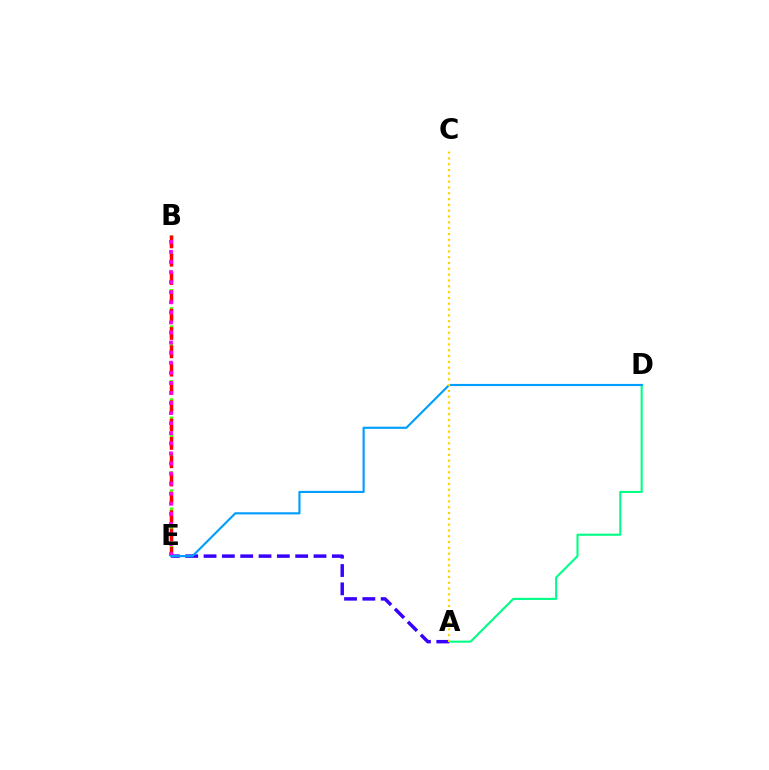{('B', 'E'): [{'color': '#4fff00', 'line_style': 'dotted', 'thickness': 2.47}, {'color': '#ff0000', 'line_style': 'dashed', 'thickness': 2.49}, {'color': '#ff00ed', 'line_style': 'dotted', 'thickness': 2.74}], ('A', 'D'): [{'color': '#00ff86', 'line_style': 'solid', 'thickness': 1.52}], ('A', 'E'): [{'color': '#3700ff', 'line_style': 'dashed', 'thickness': 2.49}], ('D', 'E'): [{'color': '#009eff', 'line_style': 'solid', 'thickness': 1.54}], ('A', 'C'): [{'color': '#ffd500', 'line_style': 'dotted', 'thickness': 1.58}]}